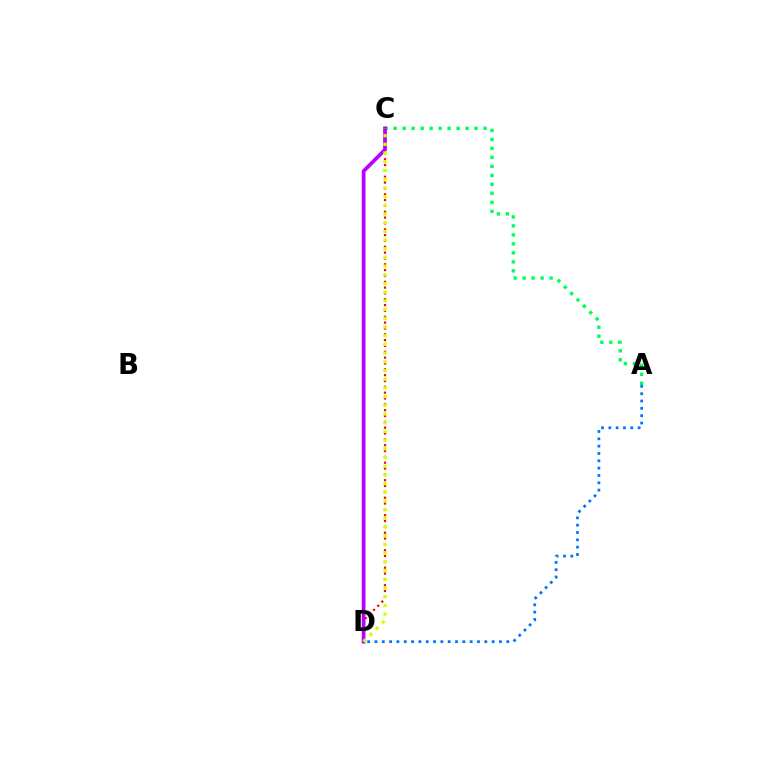{('A', 'D'): [{'color': '#0074ff', 'line_style': 'dotted', 'thickness': 1.99}], ('A', 'C'): [{'color': '#00ff5c', 'line_style': 'dotted', 'thickness': 2.44}], ('C', 'D'): [{'color': '#ff0000', 'line_style': 'dotted', 'thickness': 1.59}, {'color': '#b900ff', 'line_style': 'solid', 'thickness': 2.68}, {'color': '#d1ff00', 'line_style': 'dotted', 'thickness': 2.36}]}